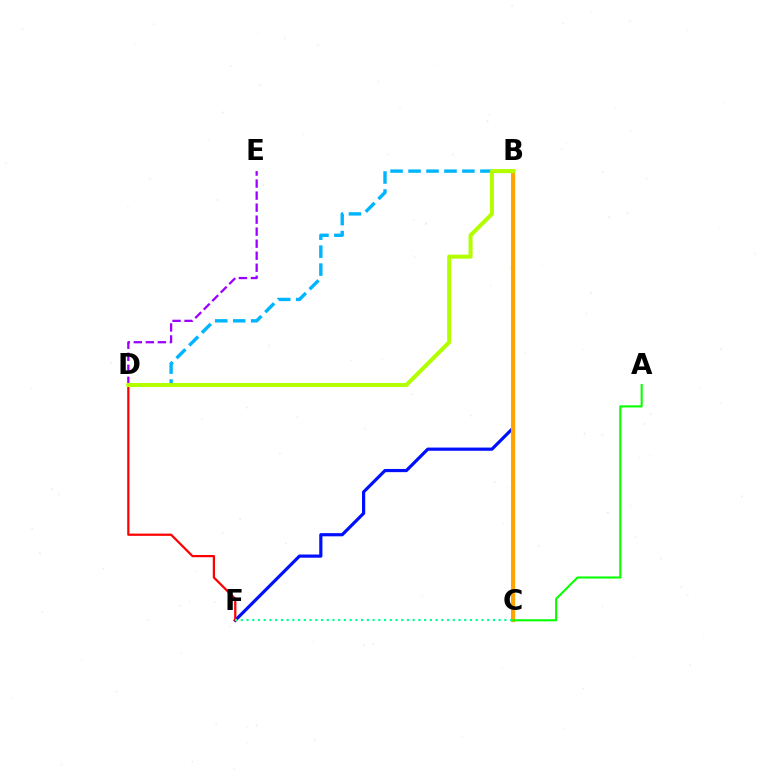{('B', 'F'): [{'color': '#0010ff', 'line_style': 'solid', 'thickness': 2.3}], ('B', 'D'): [{'color': '#00b5ff', 'line_style': 'dashed', 'thickness': 2.44}, {'color': '#b3ff00', 'line_style': 'solid', 'thickness': 2.91}], ('D', 'F'): [{'color': '#ff0000', 'line_style': 'solid', 'thickness': 1.61}], ('B', 'C'): [{'color': '#ff00bd', 'line_style': 'solid', 'thickness': 2.25}, {'color': '#ffa500', 'line_style': 'solid', 'thickness': 2.93}], ('D', 'E'): [{'color': '#9b00ff', 'line_style': 'dashed', 'thickness': 1.63}], ('C', 'F'): [{'color': '#00ff9d', 'line_style': 'dotted', 'thickness': 1.56}], ('A', 'C'): [{'color': '#08ff00', 'line_style': 'solid', 'thickness': 1.5}]}